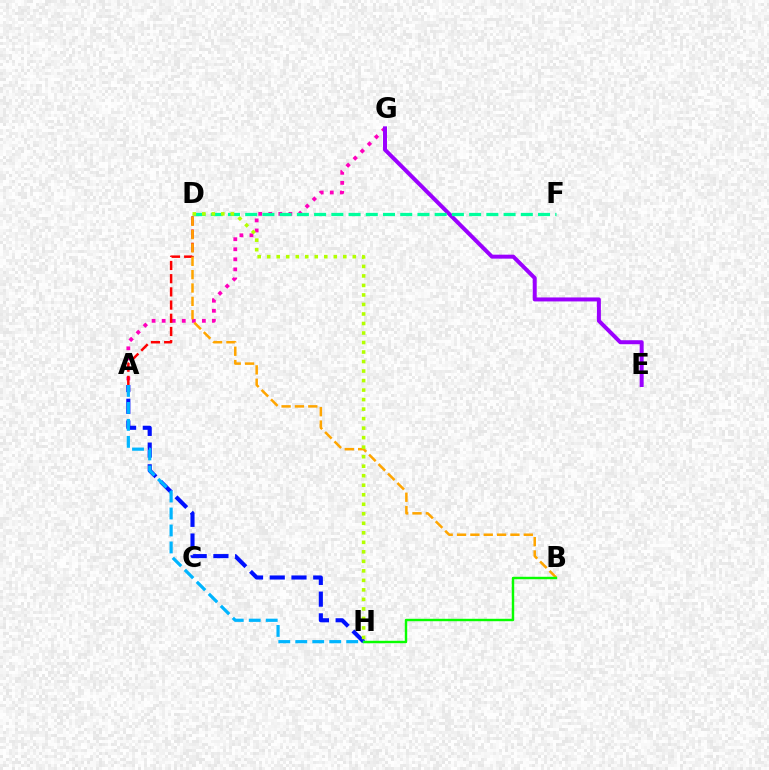{('A', 'G'): [{'color': '#ff00bd', 'line_style': 'dotted', 'thickness': 2.73}], ('E', 'G'): [{'color': '#9b00ff', 'line_style': 'solid', 'thickness': 2.87}], ('A', 'D'): [{'color': '#ff0000', 'line_style': 'dashed', 'thickness': 1.79}], ('B', 'D'): [{'color': '#ffa500', 'line_style': 'dashed', 'thickness': 1.81}], ('A', 'H'): [{'color': '#0010ff', 'line_style': 'dashed', 'thickness': 2.95}, {'color': '#00b5ff', 'line_style': 'dashed', 'thickness': 2.31}], ('D', 'F'): [{'color': '#00ff9d', 'line_style': 'dashed', 'thickness': 2.34}], ('B', 'H'): [{'color': '#08ff00', 'line_style': 'solid', 'thickness': 1.74}], ('D', 'H'): [{'color': '#b3ff00', 'line_style': 'dotted', 'thickness': 2.58}]}